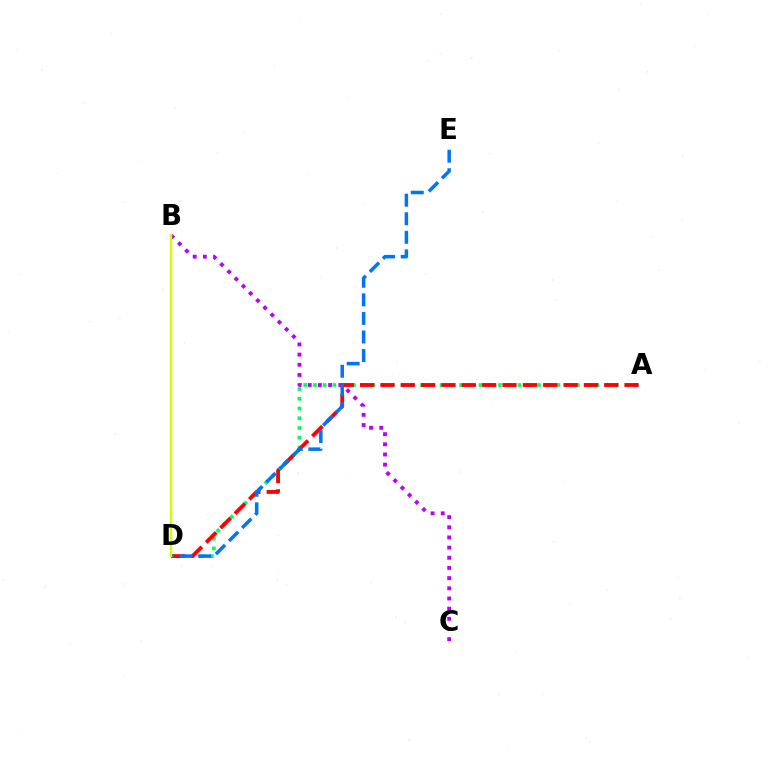{('A', 'D'): [{'color': '#00ff5c', 'line_style': 'dotted', 'thickness': 2.65}, {'color': '#ff0000', 'line_style': 'dashed', 'thickness': 2.76}], ('B', 'C'): [{'color': '#b900ff', 'line_style': 'dotted', 'thickness': 2.76}], ('D', 'E'): [{'color': '#0074ff', 'line_style': 'dashed', 'thickness': 2.52}], ('B', 'D'): [{'color': '#d1ff00', 'line_style': 'solid', 'thickness': 1.73}]}